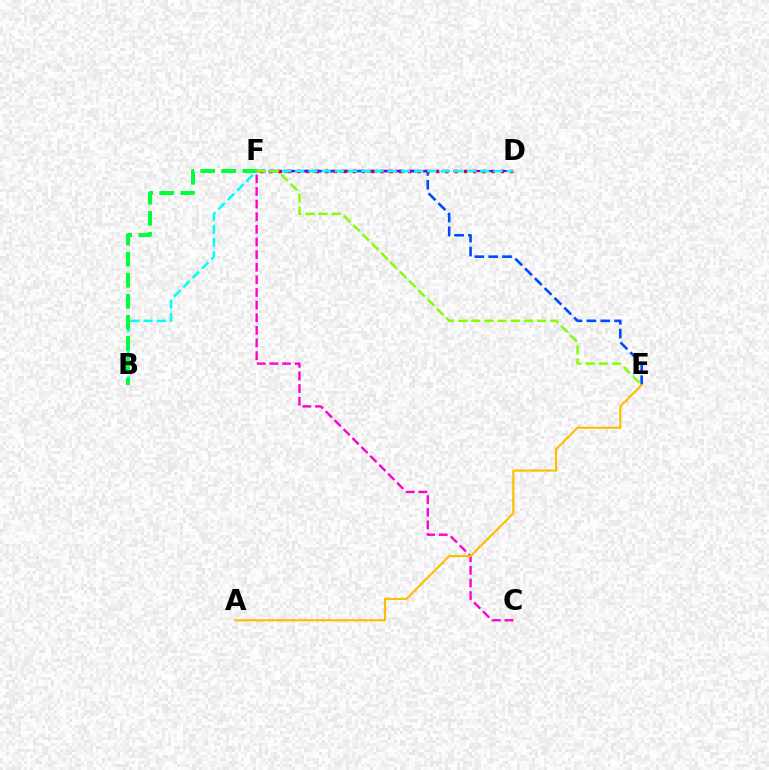{('E', 'F'): [{'color': '#004bff', 'line_style': 'dashed', 'thickness': 1.88}, {'color': '#84ff00', 'line_style': 'dashed', 'thickness': 1.79}], ('D', 'F'): [{'color': '#ff0000', 'line_style': 'dotted', 'thickness': 2.52}, {'color': '#7200ff', 'line_style': 'dashed', 'thickness': 1.57}], ('B', 'D'): [{'color': '#00fff6', 'line_style': 'dashed', 'thickness': 1.8}], ('C', 'F'): [{'color': '#ff00cf', 'line_style': 'dashed', 'thickness': 1.71}], ('B', 'F'): [{'color': '#00ff39', 'line_style': 'dashed', 'thickness': 2.85}], ('A', 'E'): [{'color': '#ffbd00', 'line_style': 'solid', 'thickness': 1.55}]}